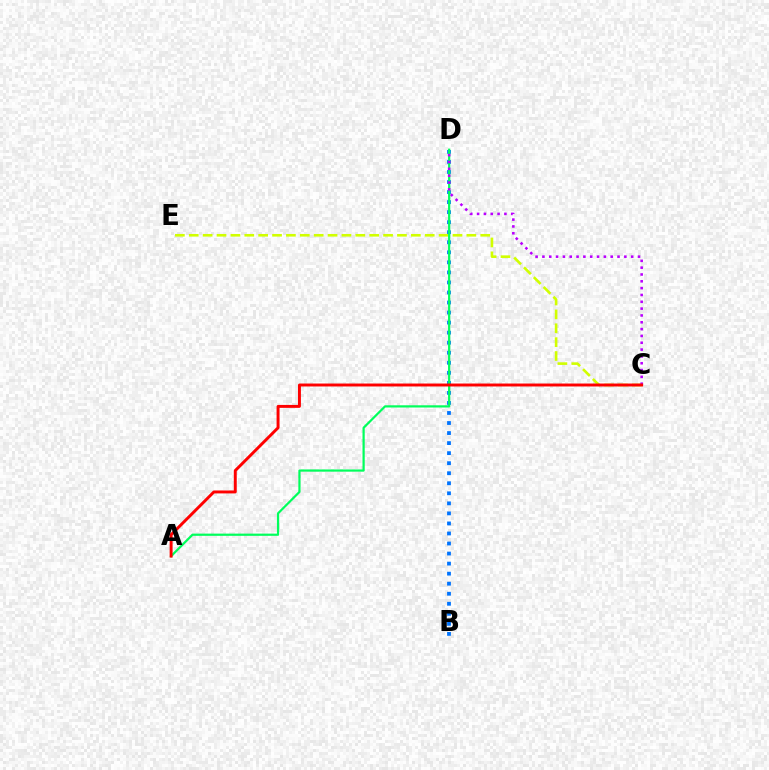{('B', 'D'): [{'color': '#0074ff', 'line_style': 'dotted', 'thickness': 2.73}], ('C', 'E'): [{'color': '#d1ff00', 'line_style': 'dashed', 'thickness': 1.89}], ('A', 'D'): [{'color': '#00ff5c', 'line_style': 'solid', 'thickness': 1.6}], ('C', 'D'): [{'color': '#b900ff', 'line_style': 'dotted', 'thickness': 1.85}], ('A', 'C'): [{'color': '#ff0000', 'line_style': 'solid', 'thickness': 2.12}]}